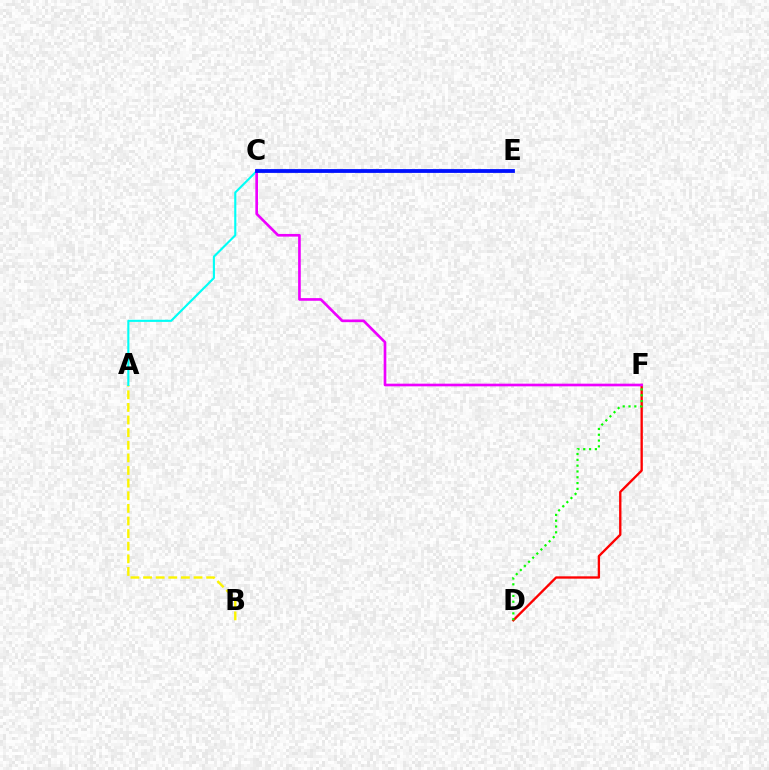{('A', 'B'): [{'color': '#fcf500', 'line_style': 'dashed', 'thickness': 1.71}], ('D', 'F'): [{'color': '#ff0000', 'line_style': 'solid', 'thickness': 1.69}, {'color': '#08ff00', 'line_style': 'dotted', 'thickness': 1.58}], ('A', 'C'): [{'color': '#00fff6', 'line_style': 'solid', 'thickness': 1.52}], ('C', 'F'): [{'color': '#ee00ff', 'line_style': 'solid', 'thickness': 1.92}], ('C', 'E'): [{'color': '#0010ff', 'line_style': 'solid', 'thickness': 2.73}]}